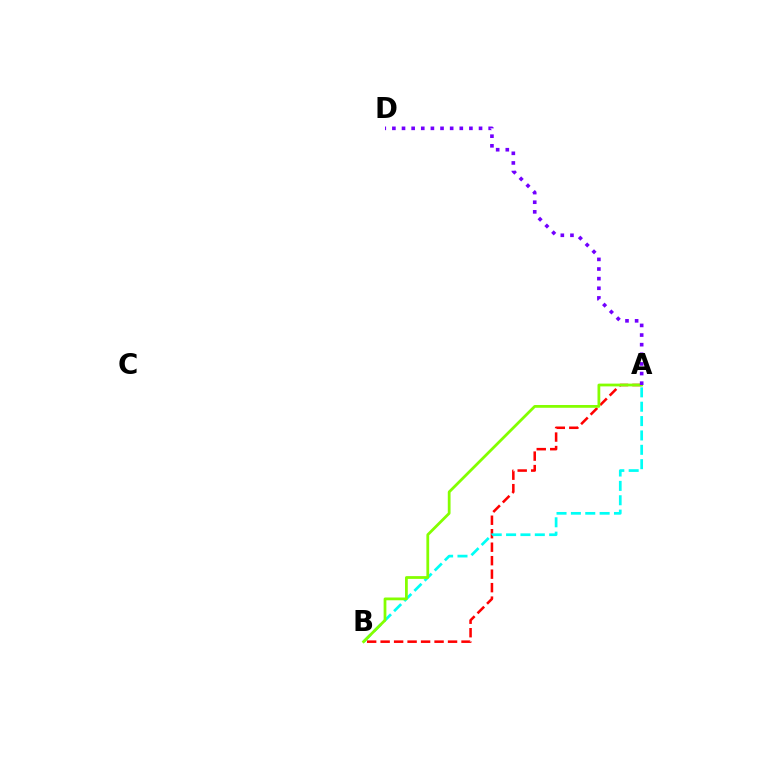{('A', 'B'): [{'color': '#ff0000', 'line_style': 'dashed', 'thickness': 1.83}, {'color': '#00fff6', 'line_style': 'dashed', 'thickness': 1.95}, {'color': '#84ff00', 'line_style': 'solid', 'thickness': 1.99}], ('A', 'D'): [{'color': '#7200ff', 'line_style': 'dotted', 'thickness': 2.62}]}